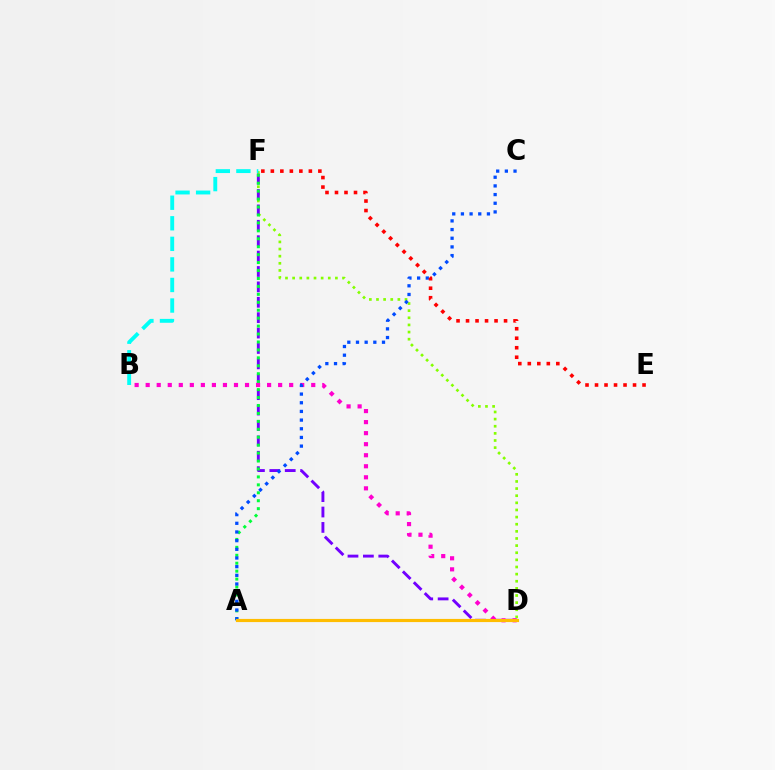{('D', 'F'): [{'color': '#84ff00', 'line_style': 'dotted', 'thickness': 1.94}, {'color': '#7200ff', 'line_style': 'dashed', 'thickness': 2.09}], ('A', 'F'): [{'color': '#00ff39', 'line_style': 'dotted', 'thickness': 2.16}], ('B', 'D'): [{'color': '#ff00cf', 'line_style': 'dotted', 'thickness': 3.0}], ('B', 'F'): [{'color': '#00fff6', 'line_style': 'dashed', 'thickness': 2.79}], ('A', 'C'): [{'color': '#004bff', 'line_style': 'dotted', 'thickness': 2.36}], ('E', 'F'): [{'color': '#ff0000', 'line_style': 'dotted', 'thickness': 2.58}], ('A', 'D'): [{'color': '#ffbd00', 'line_style': 'solid', 'thickness': 2.26}]}